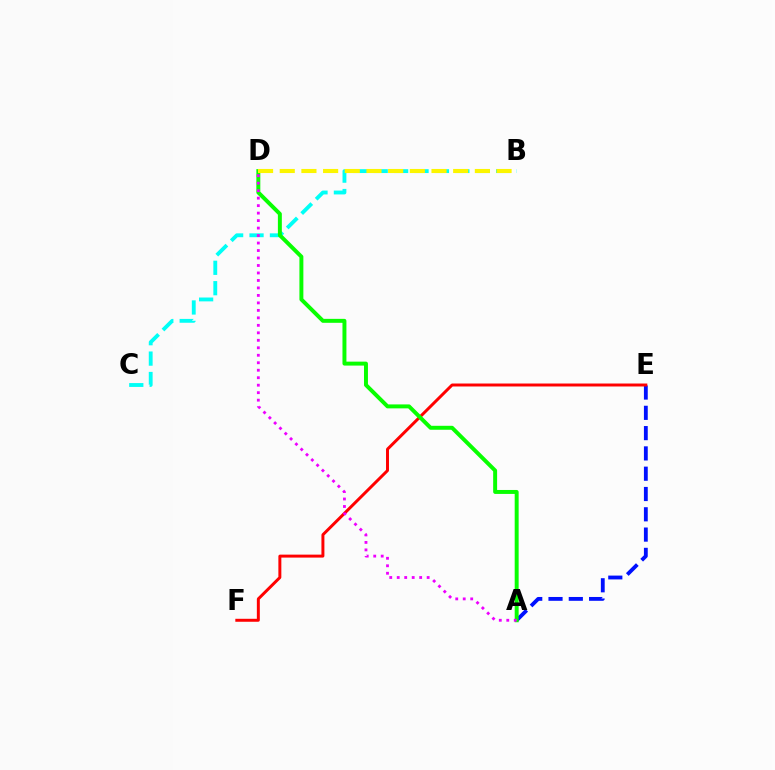{('B', 'C'): [{'color': '#00fff6', 'line_style': 'dashed', 'thickness': 2.77}], ('A', 'E'): [{'color': '#0010ff', 'line_style': 'dashed', 'thickness': 2.76}], ('E', 'F'): [{'color': '#ff0000', 'line_style': 'solid', 'thickness': 2.13}], ('A', 'D'): [{'color': '#08ff00', 'line_style': 'solid', 'thickness': 2.85}, {'color': '#ee00ff', 'line_style': 'dotted', 'thickness': 2.03}], ('B', 'D'): [{'color': '#fcf500', 'line_style': 'dashed', 'thickness': 2.95}]}